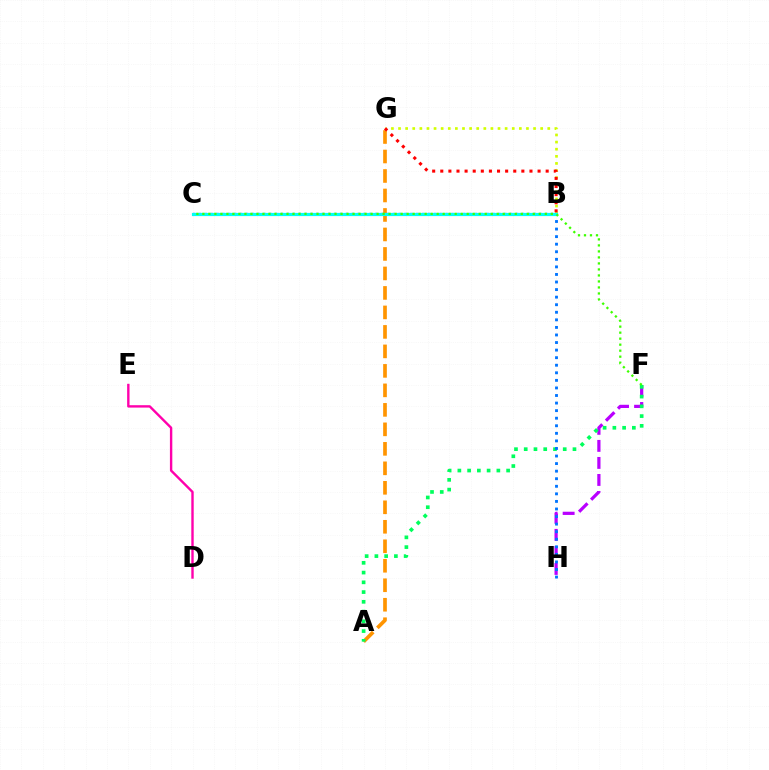{('B', 'G'): [{'color': '#d1ff00', 'line_style': 'dotted', 'thickness': 1.93}, {'color': '#ff0000', 'line_style': 'dotted', 'thickness': 2.2}], ('F', 'H'): [{'color': '#b900ff', 'line_style': 'dashed', 'thickness': 2.31}], ('A', 'G'): [{'color': '#ff9400', 'line_style': 'dashed', 'thickness': 2.65}], ('A', 'F'): [{'color': '#00ff5c', 'line_style': 'dotted', 'thickness': 2.65}], ('B', 'H'): [{'color': '#0074ff', 'line_style': 'dotted', 'thickness': 2.06}], ('D', 'E'): [{'color': '#ff00ac', 'line_style': 'solid', 'thickness': 1.72}], ('B', 'C'): [{'color': '#2500ff', 'line_style': 'dotted', 'thickness': 1.6}, {'color': '#00fff6', 'line_style': 'solid', 'thickness': 2.3}], ('C', 'F'): [{'color': '#3dff00', 'line_style': 'dotted', 'thickness': 1.63}]}